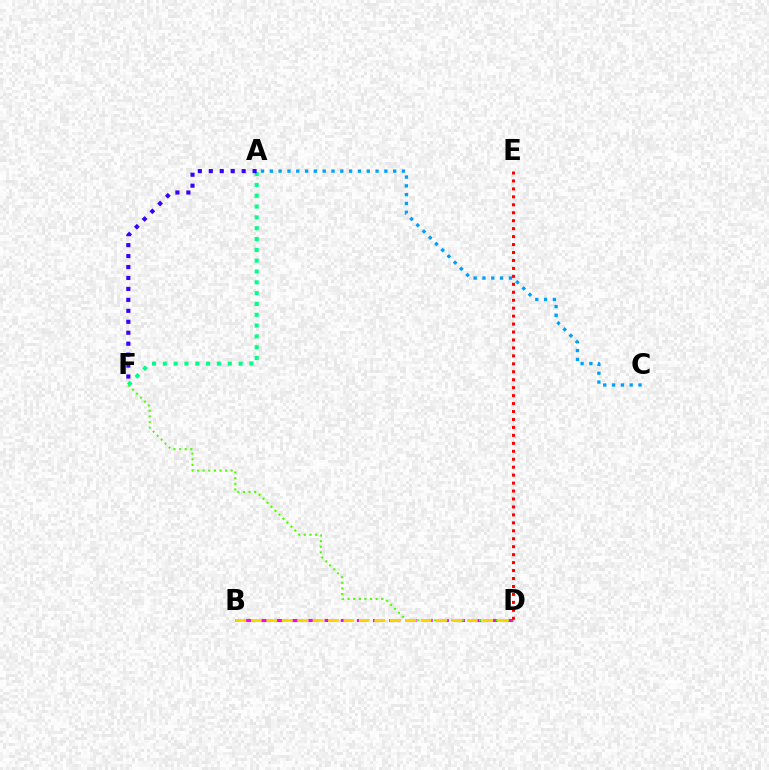{('B', 'D'): [{'color': '#ff00ed', 'line_style': 'dashed', 'thickness': 2.19}, {'color': '#ffd500', 'line_style': 'dashed', 'thickness': 2.1}], ('A', 'F'): [{'color': '#00ff86', 'line_style': 'dotted', 'thickness': 2.94}, {'color': '#3700ff', 'line_style': 'dotted', 'thickness': 2.98}], ('A', 'C'): [{'color': '#009eff', 'line_style': 'dotted', 'thickness': 2.39}], ('D', 'F'): [{'color': '#4fff00', 'line_style': 'dotted', 'thickness': 1.52}], ('D', 'E'): [{'color': '#ff0000', 'line_style': 'dotted', 'thickness': 2.16}]}